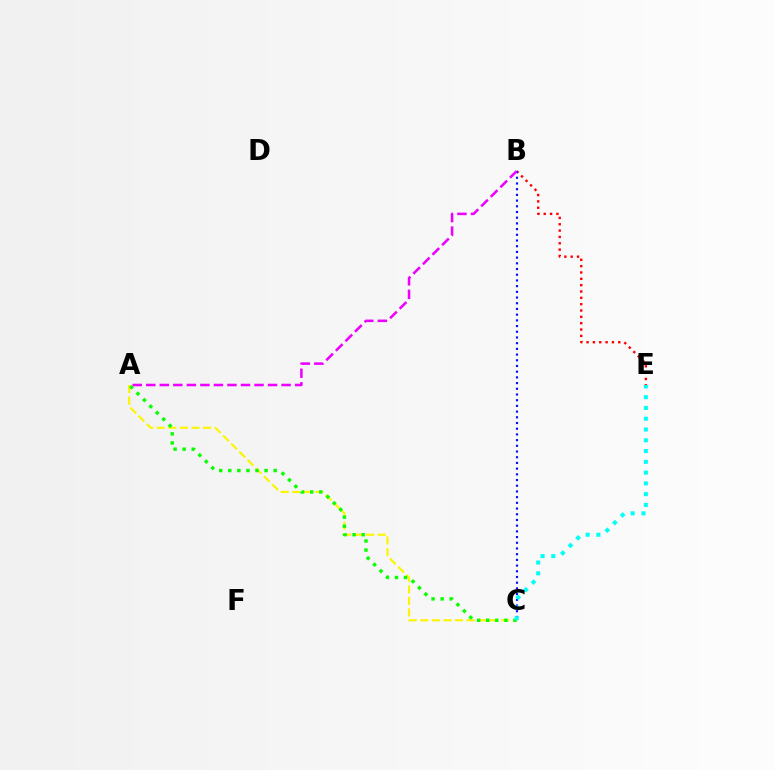{('A', 'C'): [{'color': '#fcf500', 'line_style': 'dashed', 'thickness': 1.57}, {'color': '#08ff00', 'line_style': 'dotted', 'thickness': 2.47}], ('B', 'E'): [{'color': '#ff0000', 'line_style': 'dotted', 'thickness': 1.72}], ('B', 'C'): [{'color': '#0010ff', 'line_style': 'dotted', 'thickness': 1.55}], ('A', 'B'): [{'color': '#ee00ff', 'line_style': 'dashed', 'thickness': 1.84}], ('C', 'E'): [{'color': '#00fff6', 'line_style': 'dotted', 'thickness': 2.93}]}